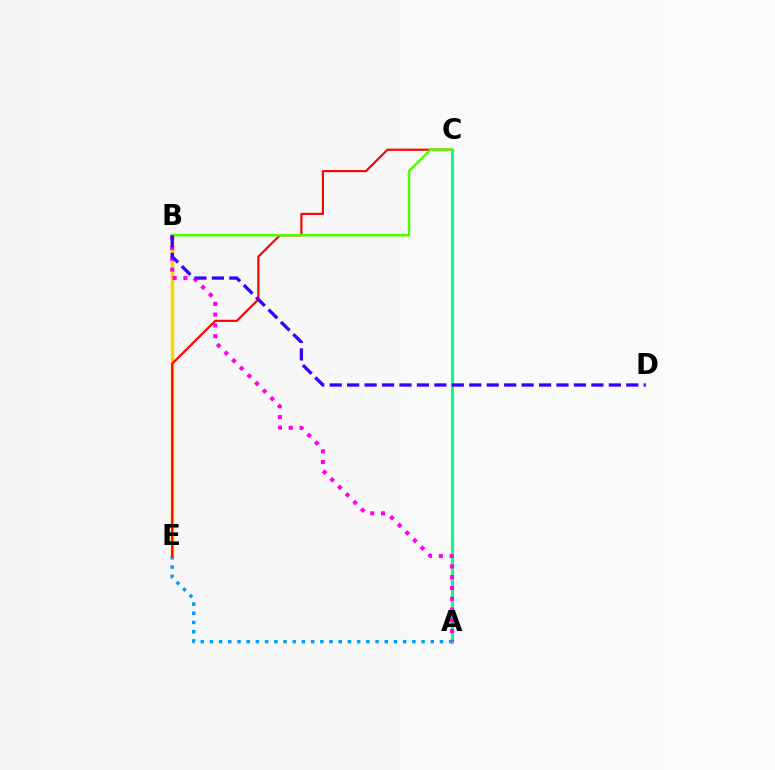{('B', 'E'): [{'color': '#ffd500', 'line_style': 'solid', 'thickness': 2.52}], ('A', 'C'): [{'color': '#00ff86', 'line_style': 'solid', 'thickness': 2.19}], ('A', 'B'): [{'color': '#ff00ed', 'line_style': 'dotted', 'thickness': 2.93}], ('A', 'E'): [{'color': '#009eff', 'line_style': 'dotted', 'thickness': 2.5}], ('C', 'E'): [{'color': '#ff0000', 'line_style': 'solid', 'thickness': 1.56}], ('B', 'C'): [{'color': '#4fff00', 'line_style': 'solid', 'thickness': 1.78}], ('B', 'D'): [{'color': '#3700ff', 'line_style': 'dashed', 'thickness': 2.37}]}